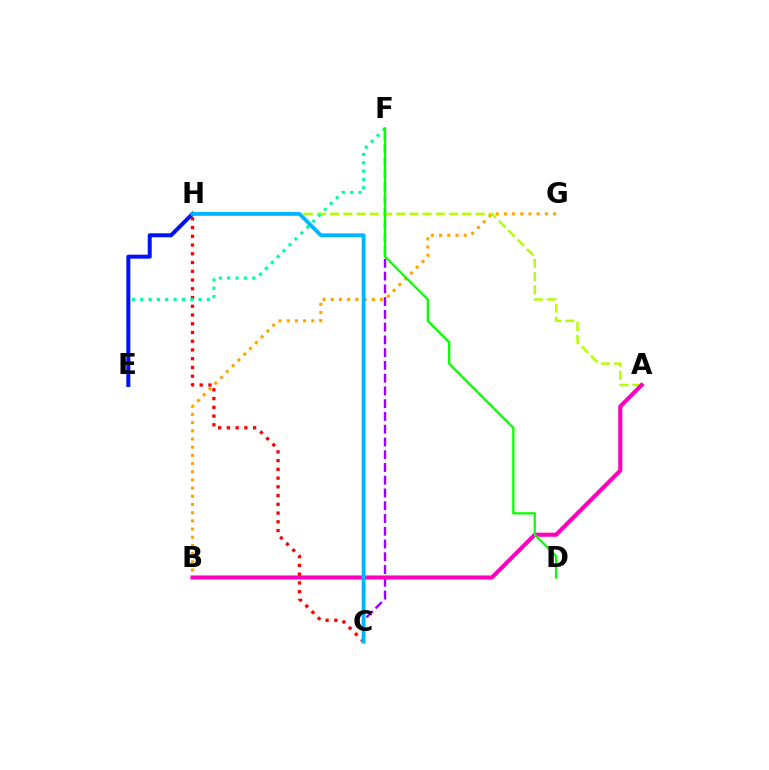{('C', 'F'): [{'color': '#9b00ff', 'line_style': 'dashed', 'thickness': 1.73}], ('A', 'H'): [{'color': '#b3ff00', 'line_style': 'dashed', 'thickness': 1.79}], ('B', 'G'): [{'color': '#ffa500', 'line_style': 'dotted', 'thickness': 2.22}], ('C', 'H'): [{'color': '#ff0000', 'line_style': 'dotted', 'thickness': 2.38}, {'color': '#00b5ff', 'line_style': 'solid', 'thickness': 2.76}], ('E', 'F'): [{'color': '#00ff9d', 'line_style': 'dotted', 'thickness': 2.27}], ('A', 'B'): [{'color': '#ff00bd', 'line_style': 'solid', 'thickness': 2.95}], ('D', 'F'): [{'color': '#08ff00', 'line_style': 'solid', 'thickness': 1.65}], ('E', 'H'): [{'color': '#0010ff', 'line_style': 'solid', 'thickness': 2.87}]}